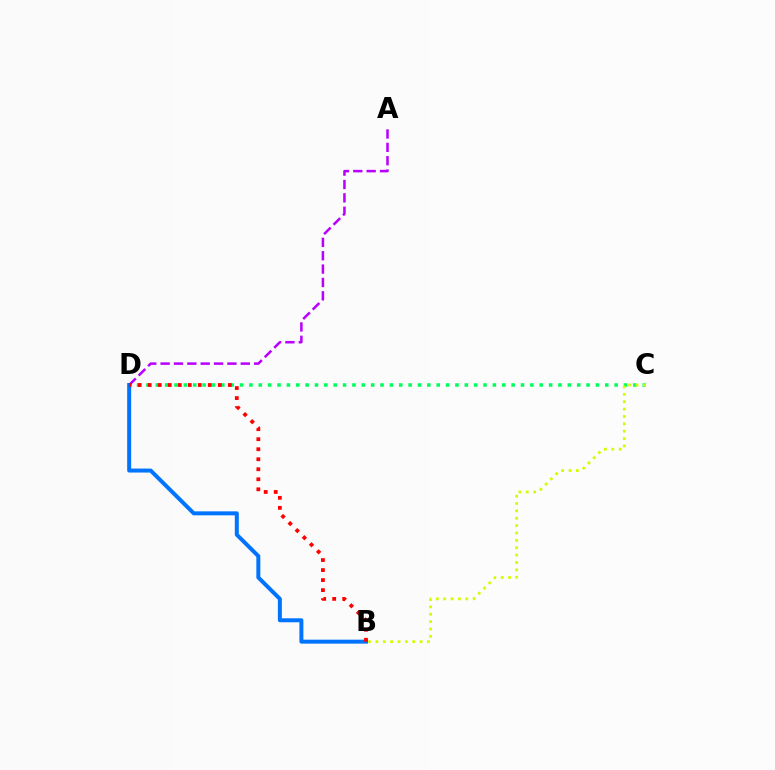{('C', 'D'): [{'color': '#00ff5c', 'line_style': 'dotted', 'thickness': 2.54}], ('A', 'D'): [{'color': '#b900ff', 'line_style': 'dashed', 'thickness': 1.82}], ('B', 'D'): [{'color': '#0074ff', 'line_style': 'solid', 'thickness': 2.87}, {'color': '#ff0000', 'line_style': 'dotted', 'thickness': 2.72}], ('B', 'C'): [{'color': '#d1ff00', 'line_style': 'dotted', 'thickness': 2.0}]}